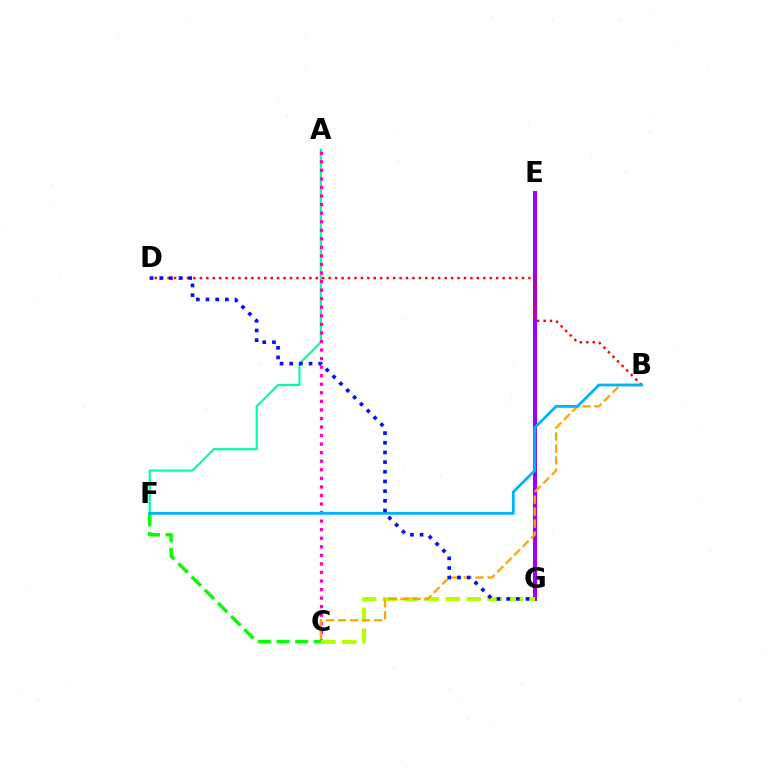{('E', 'G'): [{'color': '#9b00ff', 'line_style': 'solid', 'thickness': 2.92}], ('B', 'D'): [{'color': '#ff0000', 'line_style': 'dotted', 'thickness': 1.75}], ('A', 'F'): [{'color': '#00ff9d', 'line_style': 'solid', 'thickness': 1.56}], ('A', 'C'): [{'color': '#ff00bd', 'line_style': 'dotted', 'thickness': 2.32}], ('C', 'G'): [{'color': '#b3ff00', 'line_style': 'dashed', 'thickness': 2.84}], ('C', 'F'): [{'color': '#08ff00', 'line_style': 'dashed', 'thickness': 2.53}], ('B', 'C'): [{'color': '#ffa500', 'line_style': 'dashed', 'thickness': 1.63}], ('B', 'F'): [{'color': '#00b5ff', 'line_style': 'solid', 'thickness': 2.02}], ('D', 'G'): [{'color': '#0010ff', 'line_style': 'dotted', 'thickness': 2.63}]}